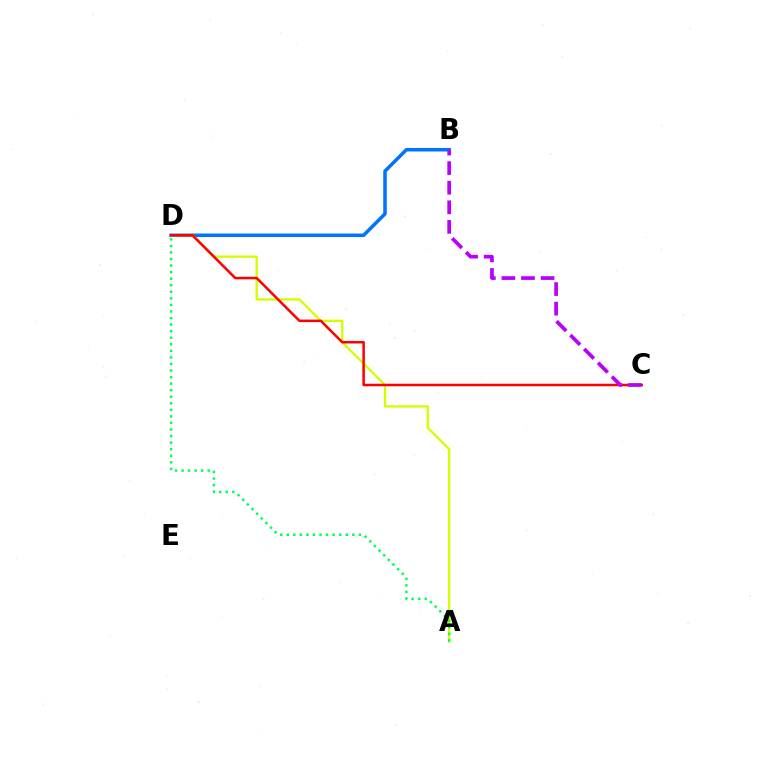{('B', 'D'): [{'color': '#0074ff', 'line_style': 'solid', 'thickness': 2.54}], ('A', 'D'): [{'color': '#d1ff00', 'line_style': 'solid', 'thickness': 1.68}, {'color': '#00ff5c', 'line_style': 'dotted', 'thickness': 1.78}], ('C', 'D'): [{'color': '#ff0000', 'line_style': 'solid', 'thickness': 1.82}], ('B', 'C'): [{'color': '#b900ff', 'line_style': 'dashed', 'thickness': 2.66}]}